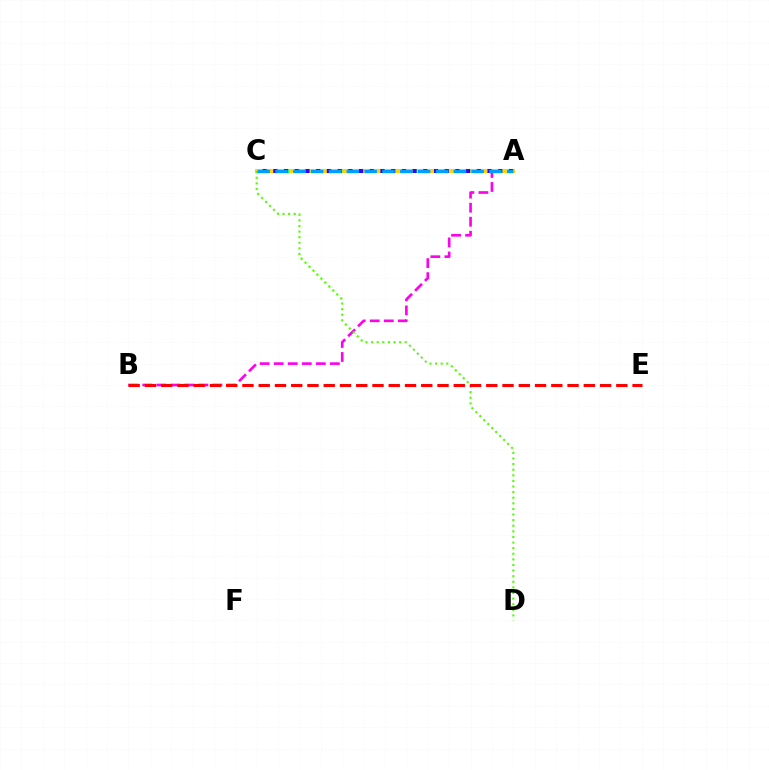{('A', 'B'): [{'color': '#ff00ed', 'line_style': 'dashed', 'thickness': 1.91}], ('A', 'C'): [{'color': '#ffd500', 'line_style': 'solid', 'thickness': 2.89}, {'color': '#00ff86', 'line_style': 'dotted', 'thickness': 2.9}, {'color': '#3700ff', 'line_style': 'dotted', 'thickness': 2.91}, {'color': '#009eff', 'line_style': 'dashed', 'thickness': 2.42}], ('C', 'D'): [{'color': '#4fff00', 'line_style': 'dotted', 'thickness': 1.52}], ('B', 'E'): [{'color': '#ff0000', 'line_style': 'dashed', 'thickness': 2.21}]}